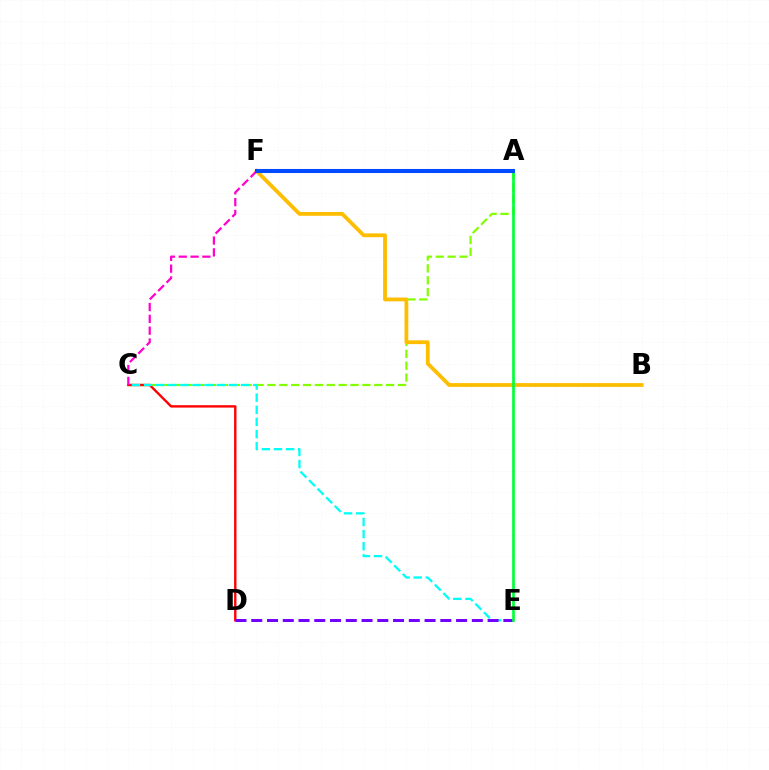{('A', 'C'): [{'color': '#84ff00', 'line_style': 'dashed', 'thickness': 1.61}], ('B', 'F'): [{'color': '#ffbd00', 'line_style': 'solid', 'thickness': 2.72}], ('C', 'D'): [{'color': '#ff0000', 'line_style': 'solid', 'thickness': 1.72}], ('C', 'E'): [{'color': '#00fff6', 'line_style': 'dashed', 'thickness': 1.65}], ('D', 'E'): [{'color': '#7200ff', 'line_style': 'dashed', 'thickness': 2.14}], ('A', 'E'): [{'color': '#00ff39', 'line_style': 'solid', 'thickness': 1.92}], ('C', 'F'): [{'color': '#ff00cf', 'line_style': 'dashed', 'thickness': 1.6}], ('A', 'F'): [{'color': '#004bff', 'line_style': 'solid', 'thickness': 2.92}]}